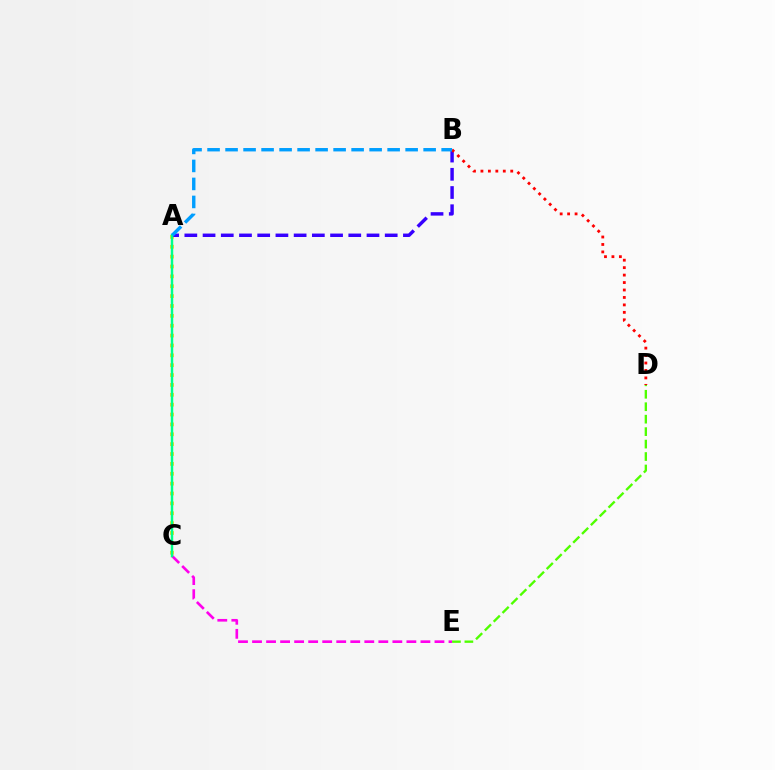{('A', 'C'): [{'color': '#ffd500', 'line_style': 'dotted', 'thickness': 2.68}, {'color': '#00ff86', 'line_style': 'solid', 'thickness': 1.75}], ('C', 'E'): [{'color': '#ff00ed', 'line_style': 'dashed', 'thickness': 1.91}], ('A', 'B'): [{'color': '#3700ff', 'line_style': 'dashed', 'thickness': 2.47}, {'color': '#009eff', 'line_style': 'dashed', 'thickness': 2.45}], ('B', 'D'): [{'color': '#ff0000', 'line_style': 'dotted', 'thickness': 2.02}], ('D', 'E'): [{'color': '#4fff00', 'line_style': 'dashed', 'thickness': 1.69}]}